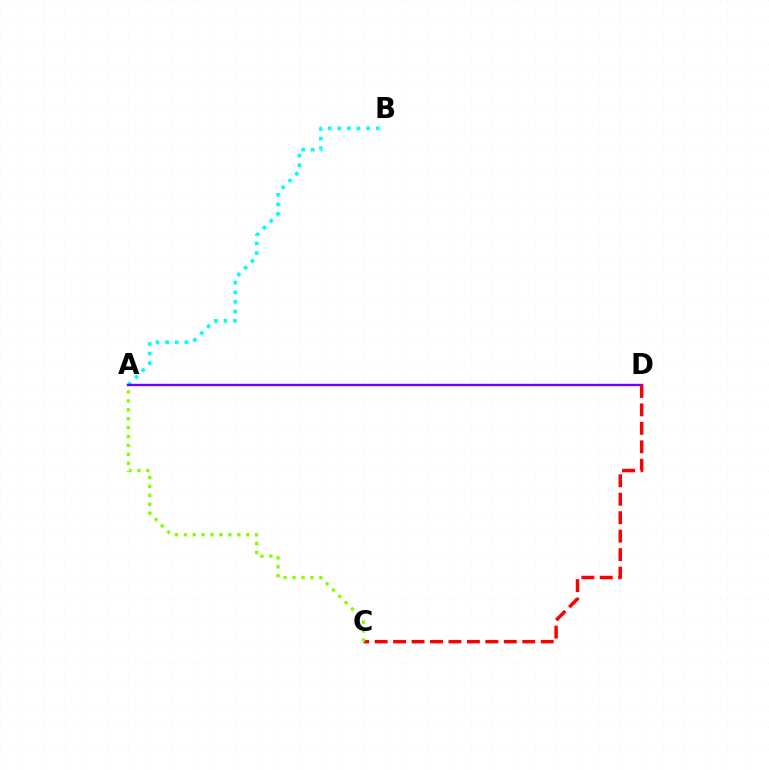{('A', 'B'): [{'color': '#00fff6', 'line_style': 'dotted', 'thickness': 2.61}], ('A', 'D'): [{'color': '#7200ff', 'line_style': 'solid', 'thickness': 1.7}], ('C', 'D'): [{'color': '#ff0000', 'line_style': 'dashed', 'thickness': 2.51}], ('A', 'C'): [{'color': '#84ff00', 'line_style': 'dotted', 'thickness': 2.42}]}